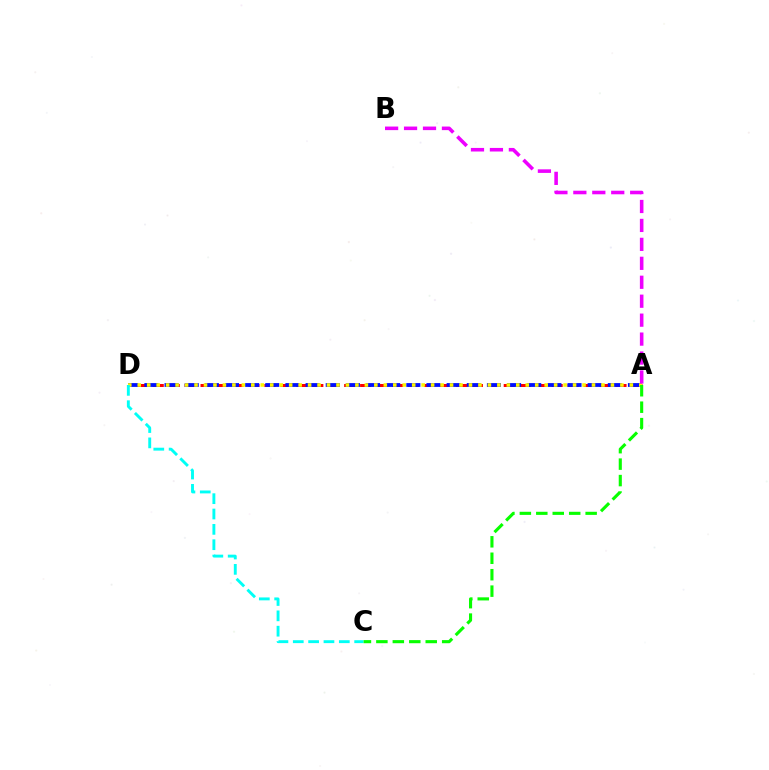{('A', 'D'): [{'color': '#ff0000', 'line_style': 'dashed', 'thickness': 2.17}, {'color': '#0010ff', 'line_style': 'dashed', 'thickness': 2.74}, {'color': '#fcf500', 'line_style': 'dotted', 'thickness': 2.57}], ('A', 'B'): [{'color': '#ee00ff', 'line_style': 'dashed', 'thickness': 2.57}], ('C', 'D'): [{'color': '#00fff6', 'line_style': 'dashed', 'thickness': 2.08}], ('A', 'C'): [{'color': '#08ff00', 'line_style': 'dashed', 'thickness': 2.23}]}